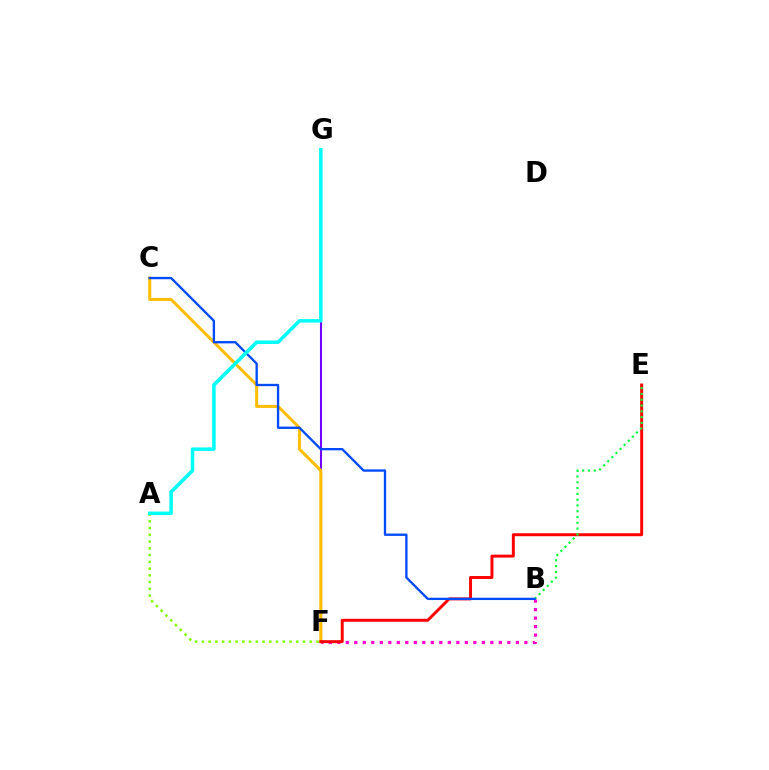{('B', 'F'): [{'color': '#ff00cf', 'line_style': 'dotted', 'thickness': 2.31}], ('A', 'F'): [{'color': '#84ff00', 'line_style': 'dotted', 'thickness': 1.83}], ('F', 'G'): [{'color': '#7200ff', 'line_style': 'solid', 'thickness': 1.51}], ('C', 'F'): [{'color': '#ffbd00', 'line_style': 'solid', 'thickness': 2.18}], ('E', 'F'): [{'color': '#ff0000', 'line_style': 'solid', 'thickness': 2.12}], ('B', 'E'): [{'color': '#00ff39', 'line_style': 'dotted', 'thickness': 1.57}], ('B', 'C'): [{'color': '#004bff', 'line_style': 'solid', 'thickness': 1.68}], ('A', 'G'): [{'color': '#00fff6', 'line_style': 'solid', 'thickness': 2.54}]}